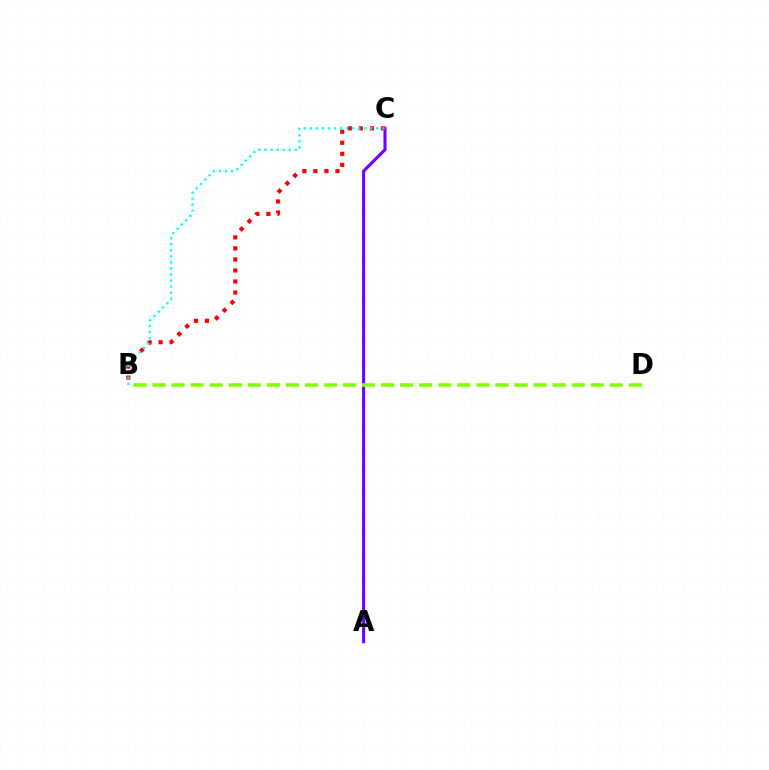{('A', 'C'): [{'color': '#7200ff', 'line_style': 'solid', 'thickness': 2.22}], ('B', 'D'): [{'color': '#84ff00', 'line_style': 'dashed', 'thickness': 2.59}], ('B', 'C'): [{'color': '#ff0000', 'line_style': 'dotted', 'thickness': 3.0}, {'color': '#00fff6', 'line_style': 'dotted', 'thickness': 1.64}]}